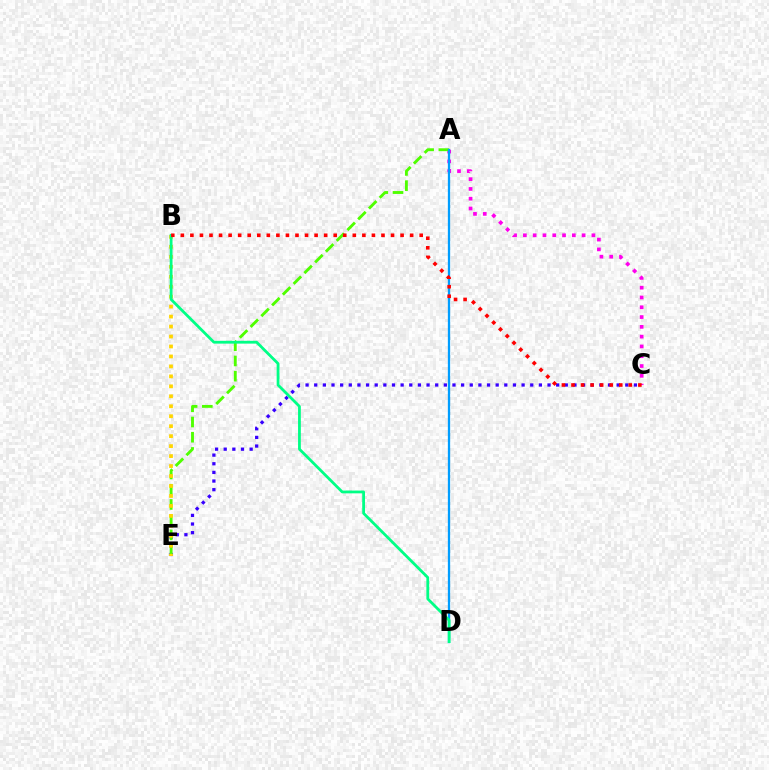{('A', 'C'): [{'color': '#ff00ed', 'line_style': 'dotted', 'thickness': 2.66}], ('C', 'E'): [{'color': '#3700ff', 'line_style': 'dotted', 'thickness': 2.35}], ('A', 'E'): [{'color': '#4fff00', 'line_style': 'dashed', 'thickness': 2.07}], ('B', 'E'): [{'color': '#ffd500', 'line_style': 'dotted', 'thickness': 2.71}], ('A', 'D'): [{'color': '#009eff', 'line_style': 'solid', 'thickness': 1.65}], ('B', 'D'): [{'color': '#00ff86', 'line_style': 'solid', 'thickness': 2.01}], ('B', 'C'): [{'color': '#ff0000', 'line_style': 'dotted', 'thickness': 2.6}]}